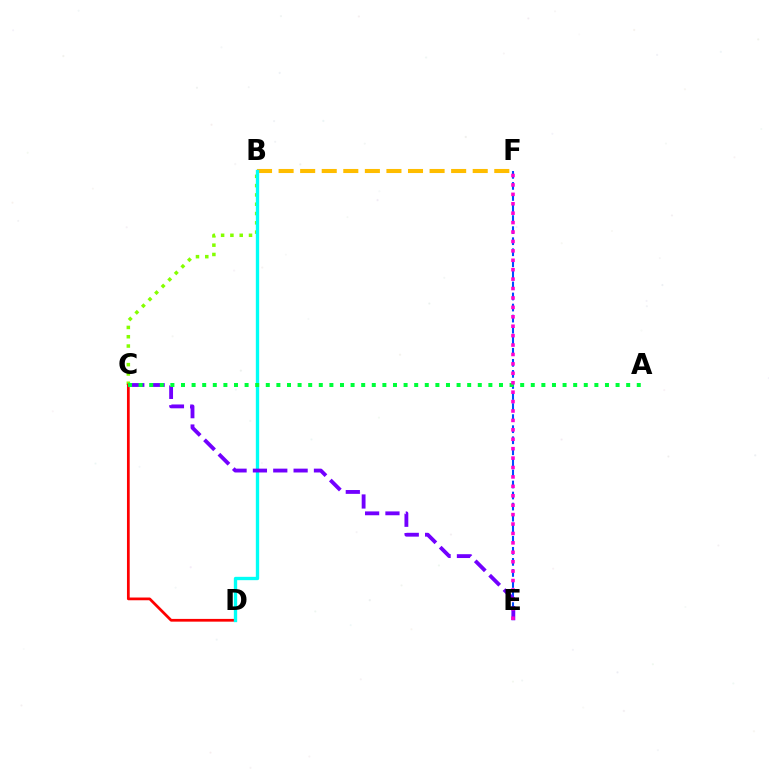{('B', 'C'): [{'color': '#84ff00', 'line_style': 'dotted', 'thickness': 2.53}], ('E', 'F'): [{'color': '#004bff', 'line_style': 'dashed', 'thickness': 1.5}, {'color': '#ff00cf', 'line_style': 'dotted', 'thickness': 2.56}], ('C', 'D'): [{'color': '#ff0000', 'line_style': 'solid', 'thickness': 1.98}], ('B', 'F'): [{'color': '#ffbd00', 'line_style': 'dashed', 'thickness': 2.93}], ('B', 'D'): [{'color': '#00fff6', 'line_style': 'solid', 'thickness': 2.41}], ('C', 'E'): [{'color': '#7200ff', 'line_style': 'dashed', 'thickness': 2.76}], ('A', 'C'): [{'color': '#00ff39', 'line_style': 'dotted', 'thickness': 2.88}]}